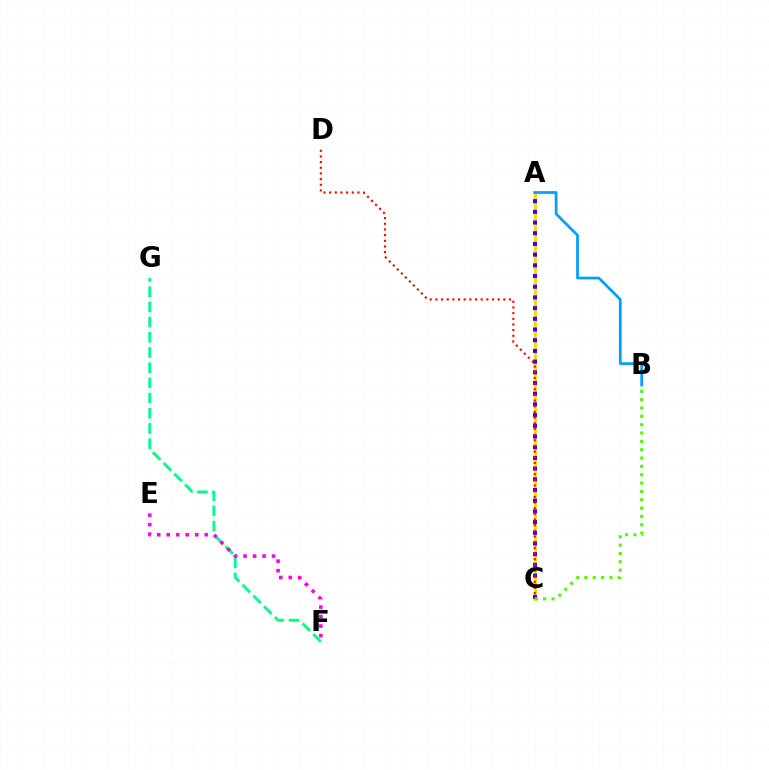{('F', 'G'): [{'color': '#00ff86', 'line_style': 'dashed', 'thickness': 2.06}], ('A', 'C'): [{'color': '#ffd500', 'line_style': 'solid', 'thickness': 2.03}, {'color': '#3700ff', 'line_style': 'dotted', 'thickness': 2.91}], ('C', 'D'): [{'color': '#ff0000', 'line_style': 'dotted', 'thickness': 1.54}], ('B', 'C'): [{'color': '#4fff00', 'line_style': 'dotted', 'thickness': 2.27}], ('A', 'B'): [{'color': '#009eff', 'line_style': 'solid', 'thickness': 1.96}], ('E', 'F'): [{'color': '#ff00ed', 'line_style': 'dotted', 'thickness': 2.59}]}